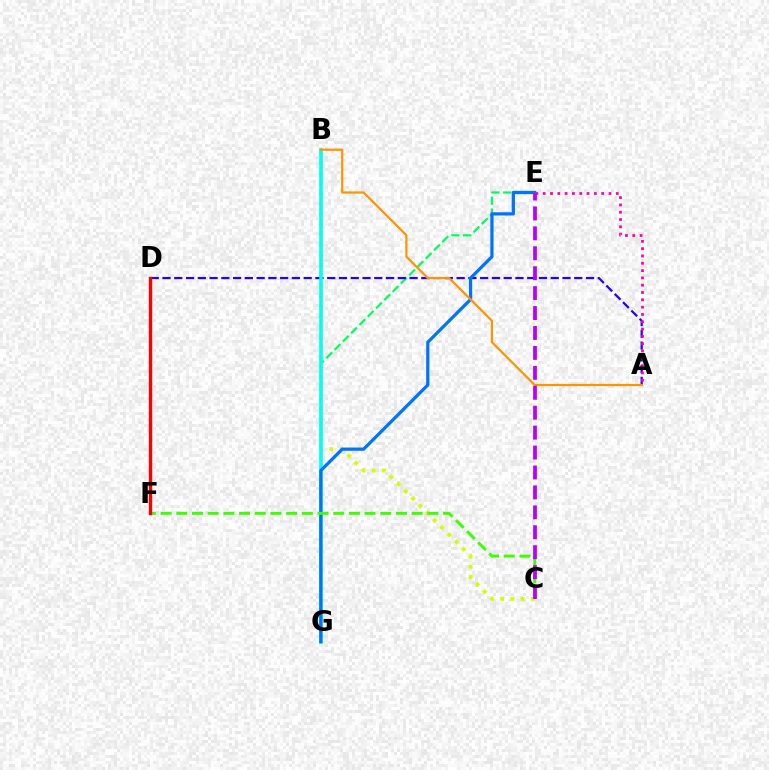{('E', 'G'): [{'color': '#00ff5c', 'line_style': 'dashed', 'thickness': 1.59}, {'color': '#0074ff', 'line_style': 'solid', 'thickness': 2.33}], ('B', 'C'): [{'color': '#d1ff00', 'line_style': 'dotted', 'thickness': 2.78}], ('A', 'D'): [{'color': '#2500ff', 'line_style': 'dashed', 'thickness': 1.6}], ('B', 'G'): [{'color': '#00fff6', 'line_style': 'solid', 'thickness': 2.57}], ('A', 'B'): [{'color': '#ff9400', 'line_style': 'solid', 'thickness': 1.59}], ('C', 'F'): [{'color': '#3dff00', 'line_style': 'dashed', 'thickness': 2.13}], ('C', 'E'): [{'color': '#b900ff', 'line_style': 'dashed', 'thickness': 2.71}], ('A', 'E'): [{'color': '#ff00ac', 'line_style': 'dotted', 'thickness': 1.99}], ('D', 'F'): [{'color': '#ff0000', 'line_style': 'solid', 'thickness': 2.42}]}